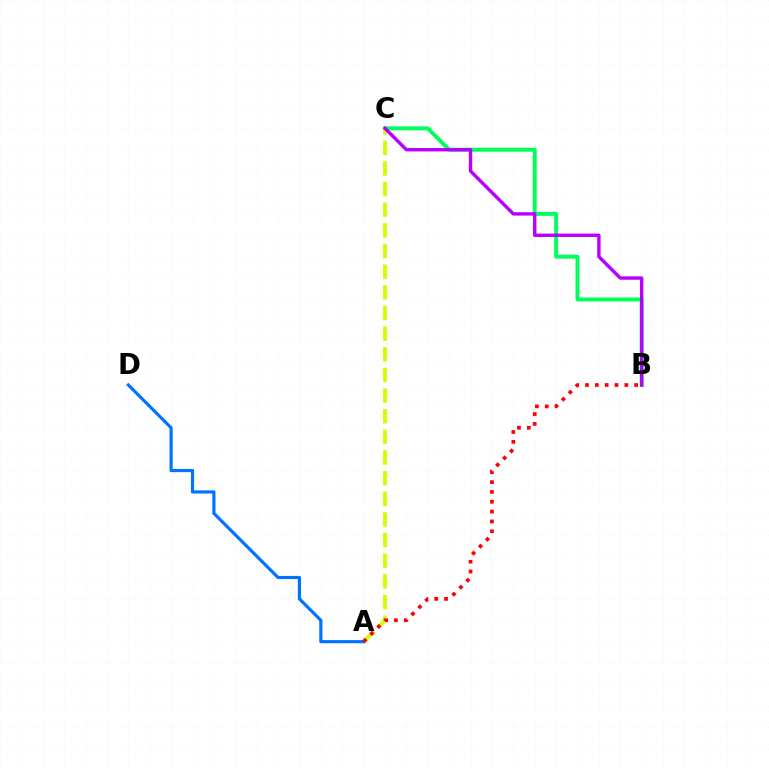{('B', 'C'): [{'color': '#00ff5c', 'line_style': 'solid', 'thickness': 2.84}, {'color': '#b900ff', 'line_style': 'solid', 'thickness': 2.45}], ('A', 'C'): [{'color': '#d1ff00', 'line_style': 'dashed', 'thickness': 2.8}], ('A', 'D'): [{'color': '#0074ff', 'line_style': 'solid', 'thickness': 2.28}], ('A', 'B'): [{'color': '#ff0000', 'line_style': 'dotted', 'thickness': 2.67}]}